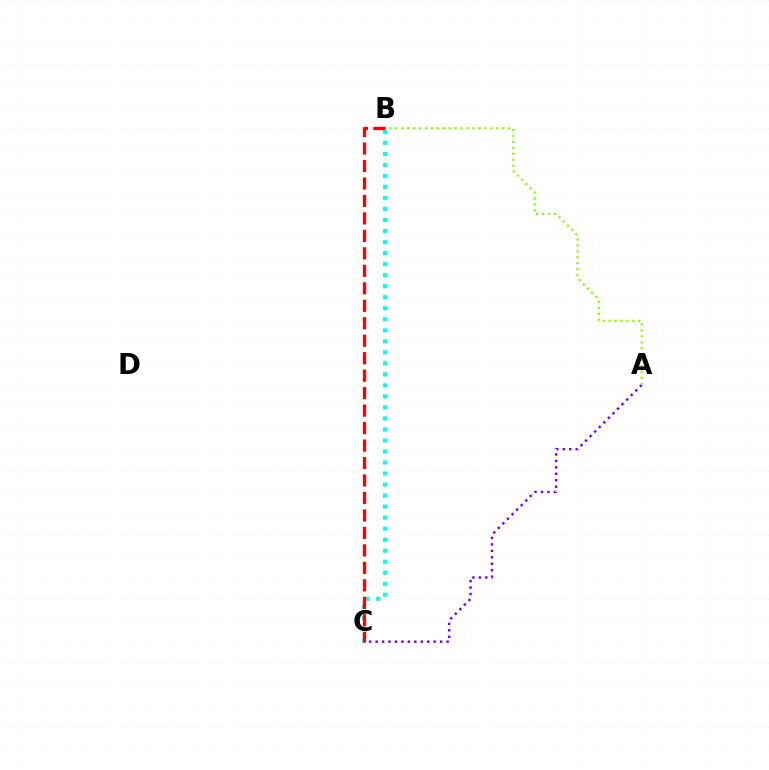{('A', 'C'): [{'color': '#7200ff', 'line_style': 'dotted', 'thickness': 1.75}], ('B', 'C'): [{'color': '#00fff6', 'line_style': 'dotted', 'thickness': 2.99}, {'color': '#ff0000', 'line_style': 'dashed', 'thickness': 2.37}], ('A', 'B'): [{'color': '#84ff00', 'line_style': 'dotted', 'thickness': 1.61}]}